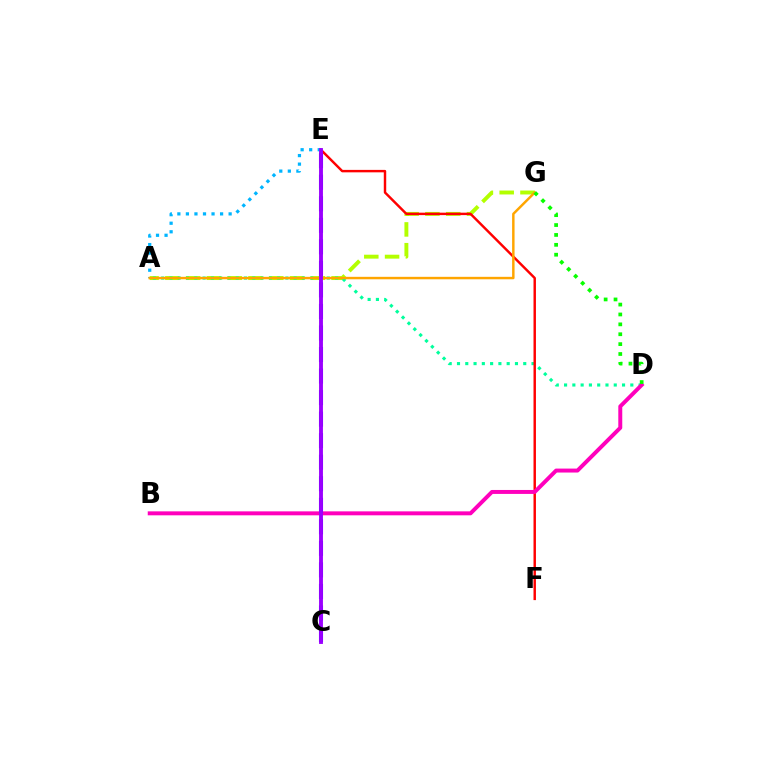{('A', 'G'): [{'color': '#b3ff00', 'line_style': 'dashed', 'thickness': 2.82}, {'color': '#ffa500', 'line_style': 'solid', 'thickness': 1.77}], ('A', 'D'): [{'color': '#00ff9d', 'line_style': 'dotted', 'thickness': 2.25}], ('E', 'F'): [{'color': '#ff0000', 'line_style': 'solid', 'thickness': 1.76}], ('B', 'D'): [{'color': '#ff00bd', 'line_style': 'solid', 'thickness': 2.85}], ('A', 'E'): [{'color': '#00b5ff', 'line_style': 'dotted', 'thickness': 2.32}], ('C', 'E'): [{'color': '#0010ff', 'line_style': 'dashed', 'thickness': 2.93}, {'color': '#9b00ff', 'line_style': 'solid', 'thickness': 2.79}], ('D', 'G'): [{'color': '#08ff00', 'line_style': 'dotted', 'thickness': 2.69}]}